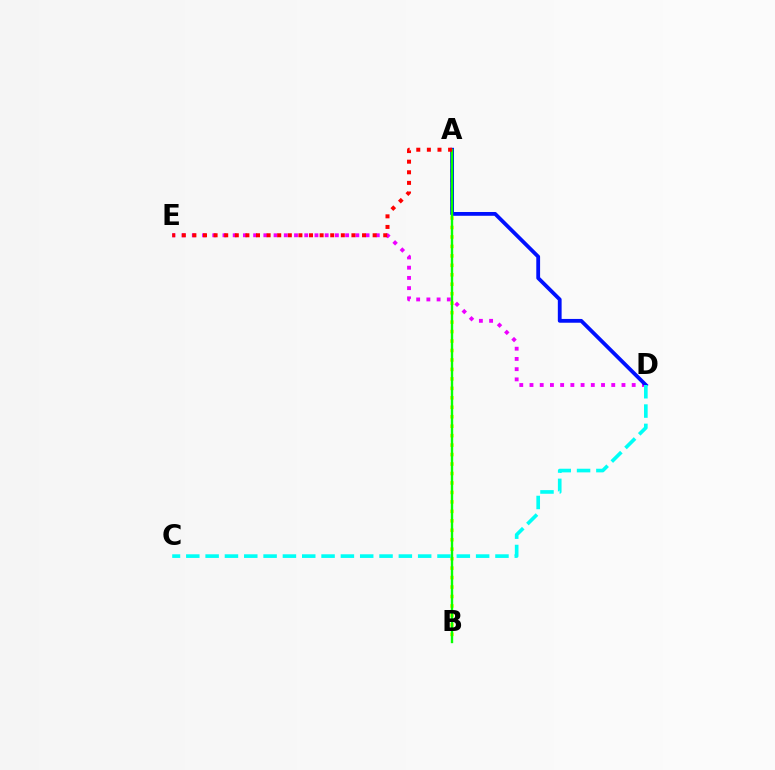{('A', 'B'): [{'color': '#fcf500', 'line_style': 'dotted', 'thickness': 2.57}, {'color': '#08ff00', 'line_style': 'solid', 'thickness': 1.7}], ('D', 'E'): [{'color': '#ee00ff', 'line_style': 'dotted', 'thickness': 2.78}], ('A', 'D'): [{'color': '#0010ff', 'line_style': 'solid', 'thickness': 2.73}], ('C', 'D'): [{'color': '#00fff6', 'line_style': 'dashed', 'thickness': 2.62}], ('A', 'E'): [{'color': '#ff0000', 'line_style': 'dotted', 'thickness': 2.88}]}